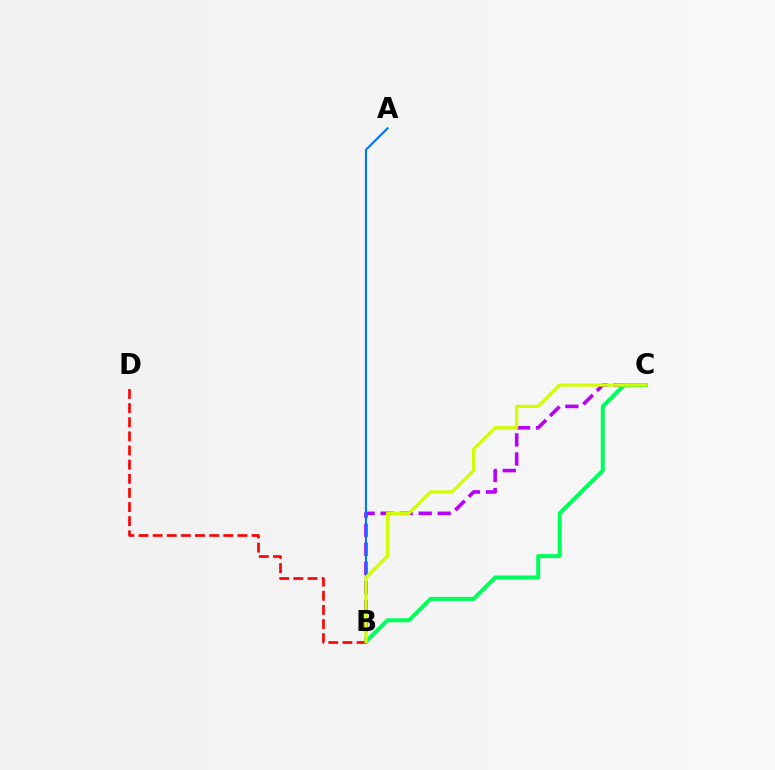{('B', 'C'): [{'color': '#b900ff', 'line_style': 'dashed', 'thickness': 2.59}, {'color': '#00ff5c', 'line_style': 'solid', 'thickness': 2.9}, {'color': '#d1ff00', 'line_style': 'solid', 'thickness': 2.32}], ('A', 'B'): [{'color': '#0074ff', 'line_style': 'solid', 'thickness': 1.53}], ('B', 'D'): [{'color': '#ff0000', 'line_style': 'dashed', 'thickness': 1.92}]}